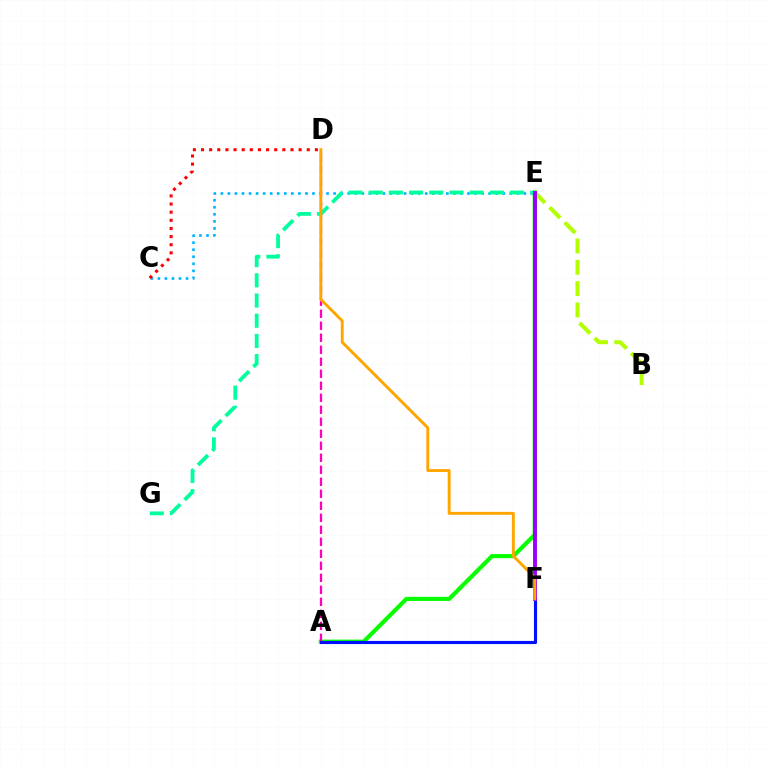{('A', 'E'): [{'color': '#08ff00', 'line_style': 'solid', 'thickness': 2.98}], ('C', 'E'): [{'color': '#00b5ff', 'line_style': 'dotted', 'thickness': 1.91}], ('E', 'G'): [{'color': '#00ff9d', 'line_style': 'dashed', 'thickness': 2.74}], ('B', 'E'): [{'color': '#b3ff00', 'line_style': 'dashed', 'thickness': 2.9}], ('C', 'D'): [{'color': '#ff0000', 'line_style': 'dotted', 'thickness': 2.21}], ('A', 'D'): [{'color': '#ff00bd', 'line_style': 'dashed', 'thickness': 1.63}], ('A', 'F'): [{'color': '#0010ff', 'line_style': 'solid', 'thickness': 2.25}], ('E', 'F'): [{'color': '#9b00ff', 'line_style': 'solid', 'thickness': 2.81}], ('D', 'F'): [{'color': '#ffa500', 'line_style': 'solid', 'thickness': 2.09}]}